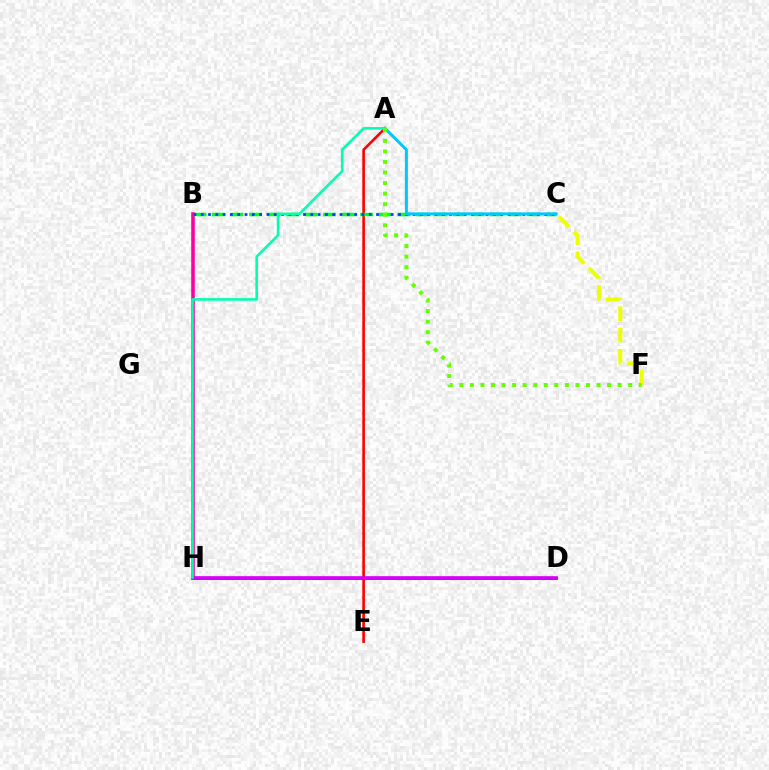{('D', 'H'): [{'color': '#ff8800', 'line_style': 'solid', 'thickness': 1.74}, {'color': '#4f00ff', 'line_style': 'solid', 'thickness': 1.97}, {'color': '#d600ff', 'line_style': 'solid', 'thickness': 2.61}], ('A', 'E'): [{'color': '#ff0000', 'line_style': 'solid', 'thickness': 1.89}], ('B', 'H'): [{'color': '#ff00a0', 'line_style': 'solid', 'thickness': 2.58}], ('B', 'C'): [{'color': '#00ff27', 'line_style': 'dashed', 'thickness': 2.52}, {'color': '#003fff', 'line_style': 'dotted', 'thickness': 1.99}], ('A', 'C'): [{'color': '#00c7ff', 'line_style': 'solid', 'thickness': 2.15}], ('C', 'F'): [{'color': '#eeff00', 'line_style': 'dashed', 'thickness': 2.89}], ('A', 'H'): [{'color': '#00ffaf', 'line_style': 'solid', 'thickness': 1.87}], ('A', 'F'): [{'color': '#66ff00', 'line_style': 'dotted', 'thickness': 2.87}]}